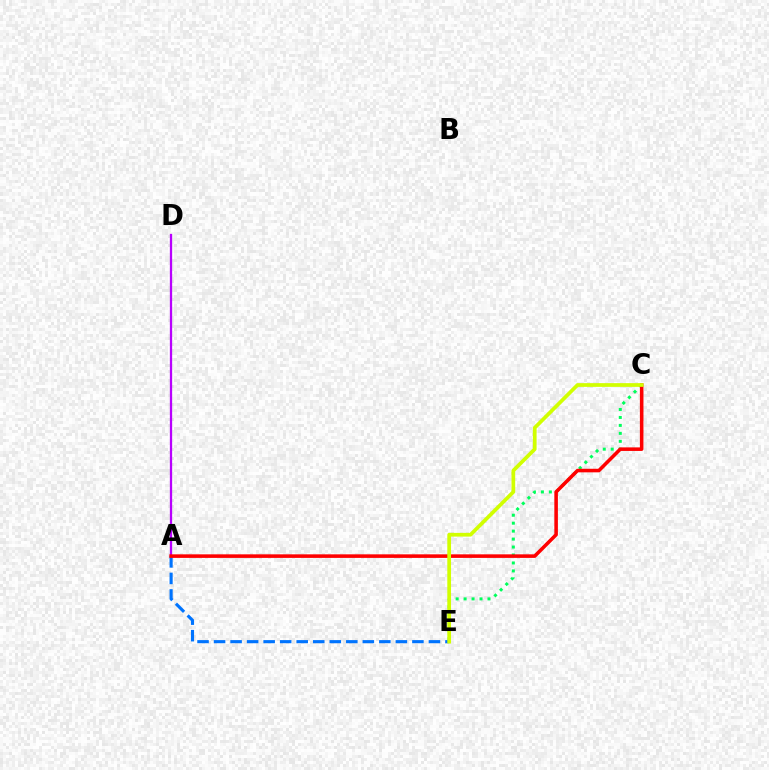{('C', 'E'): [{'color': '#00ff5c', 'line_style': 'dotted', 'thickness': 2.16}, {'color': '#d1ff00', 'line_style': 'solid', 'thickness': 2.69}], ('A', 'D'): [{'color': '#b900ff', 'line_style': 'solid', 'thickness': 1.64}], ('A', 'E'): [{'color': '#0074ff', 'line_style': 'dashed', 'thickness': 2.25}], ('A', 'C'): [{'color': '#ff0000', 'line_style': 'solid', 'thickness': 2.56}]}